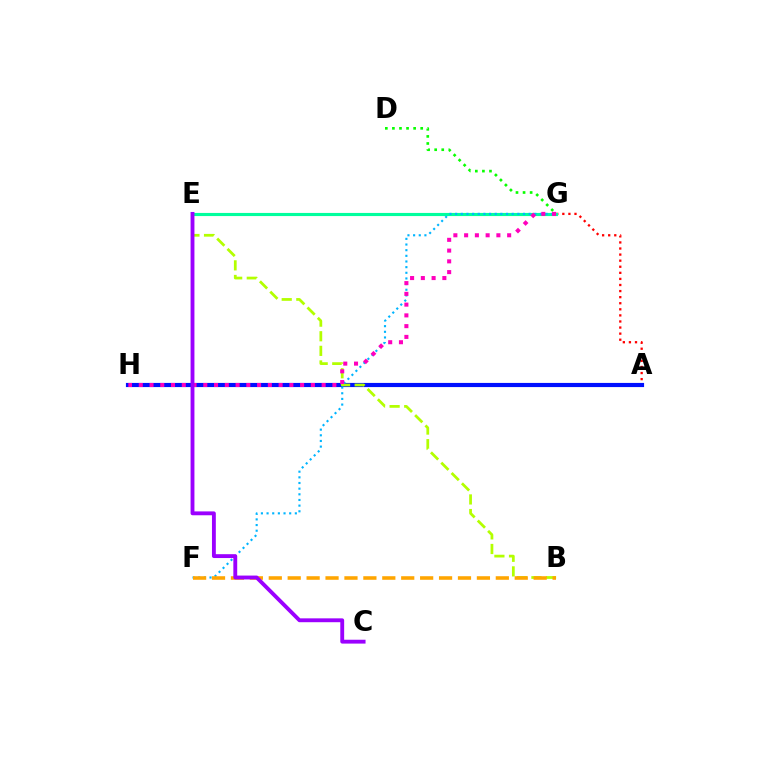{('A', 'G'): [{'color': '#ff0000', 'line_style': 'dotted', 'thickness': 1.65}], ('A', 'H'): [{'color': '#0010ff', 'line_style': 'solid', 'thickness': 2.99}], ('B', 'E'): [{'color': '#b3ff00', 'line_style': 'dashed', 'thickness': 1.98}], ('D', 'G'): [{'color': '#08ff00', 'line_style': 'dotted', 'thickness': 1.92}], ('E', 'G'): [{'color': '#00ff9d', 'line_style': 'solid', 'thickness': 2.26}], ('F', 'G'): [{'color': '#00b5ff', 'line_style': 'dotted', 'thickness': 1.54}], ('B', 'F'): [{'color': '#ffa500', 'line_style': 'dashed', 'thickness': 2.57}], ('G', 'H'): [{'color': '#ff00bd', 'line_style': 'dotted', 'thickness': 2.92}], ('C', 'E'): [{'color': '#9b00ff', 'line_style': 'solid', 'thickness': 2.78}]}